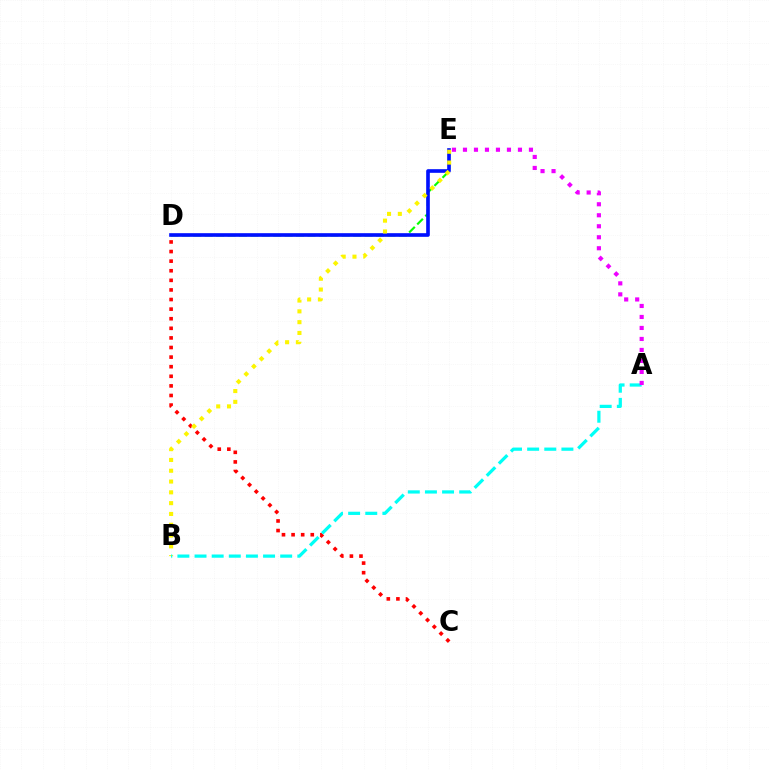{('D', 'E'): [{'color': '#08ff00', 'line_style': 'dashed', 'thickness': 1.55}, {'color': '#0010ff', 'line_style': 'solid', 'thickness': 2.62}], ('C', 'D'): [{'color': '#ff0000', 'line_style': 'dotted', 'thickness': 2.61}], ('B', 'E'): [{'color': '#fcf500', 'line_style': 'dotted', 'thickness': 2.93}], ('A', 'B'): [{'color': '#00fff6', 'line_style': 'dashed', 'thickness': 2.33}], ('A', 'E'): [{'color': '#ee00ff', 'line_style': 'dotted', 'thickness': 2.99}]}